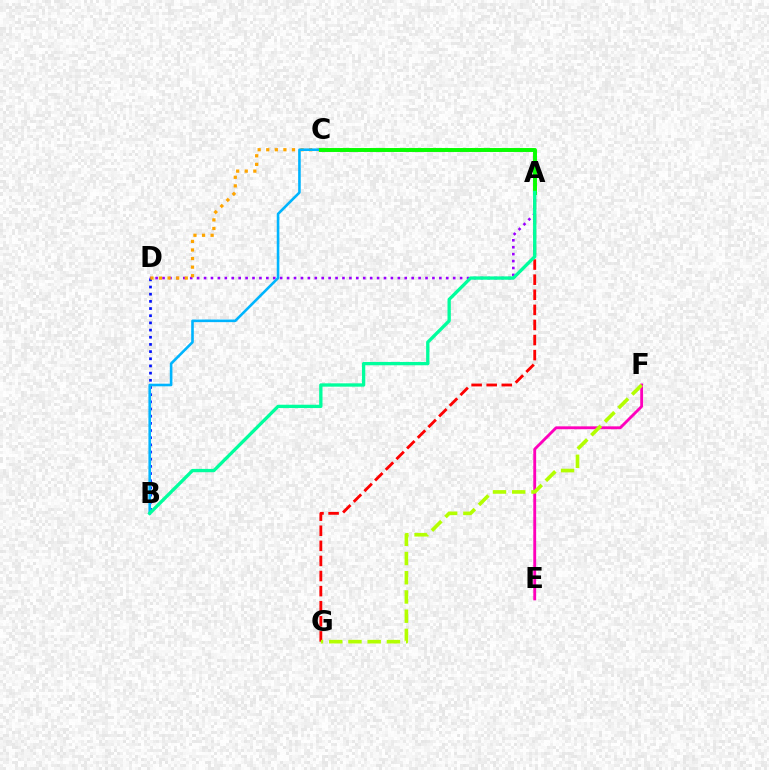{('A', 'D'): [{'color': '#9b00ff', 'line_style': 'dotted', 'thickness': 1.88}], ('A', 'G'): [{'color': '#ff0000', 'line_style': 'dashed', 'thickness': 2.05}], ('B', 'D'): [{'color': '#0010ff', 'line_style': 'dotted', 'thickness': 1.95}], ('C', 'D'): [{'color': '#ffa500', 'line_style': 'dotted', 'thickness': 2.33}], ('B', 'C'): [{'color': '#00b5ff', 'line_style': 'solid', 'thickness': 1.88}], ('E', 'F'): [{'color': '#ff00bd', 'line_style': 'solid', 'thickness': 2.06}], ('F', 'G'): [{'color': '#b3ff00', 'line_style': 'dashed', 'thickness': 2.61}], ('A', 'C'): [{'color': '#08ff00', 'line_style': 'solid', 'thickness': 2.83}], ('A', 'B'): [{'color': '#00ff9d', 'line_style': 'solid', 'thickness': 2.39}]}